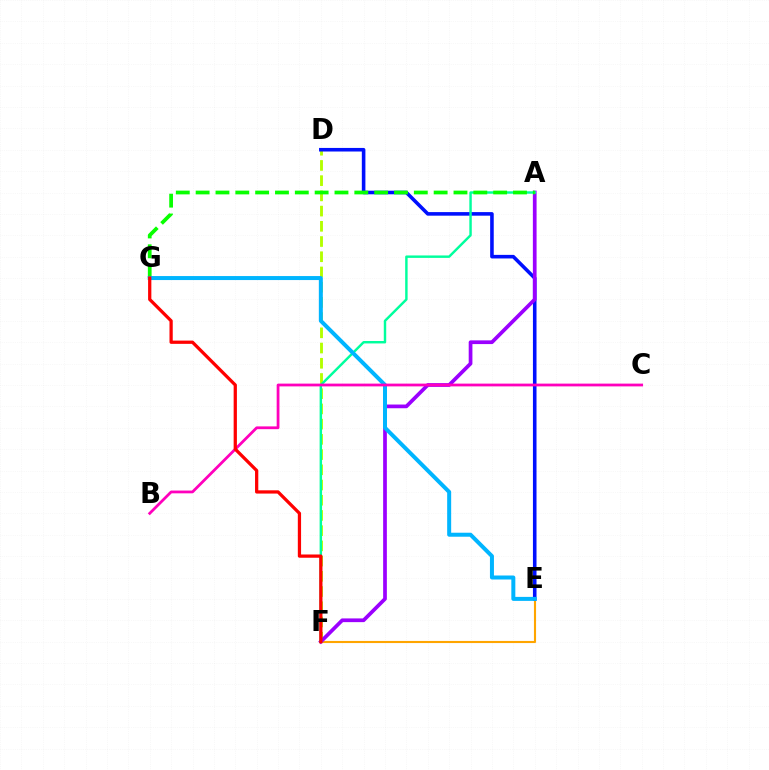{('E', 'F'): [{'color': '#ffa500', 'line_style': 'solid', 'thickness': 1.53}], ('D', 'F'): [{'color': '#b3ff00', 'line_style': 'dashed', 'thickness': 2.07}], ('D', 'E'): [{'color': '#0010ff', 'line_style': 'solid', 'thickness': 2.58}], ('A', 'F'): [{'color': '#9b00ff', 'line_style': 'solid', 'thickness': 2.68}, {'color': '#00ff9d', 'line_style': 'solid', 'thickness': 1.76}], ('A', 'G'): [{'color': '#08ff00', 'line_style': 'dashed', 'thickness': 2.69}], ('E', 'G'): [{'color': '#00b5ff', 'line_style': 'solid', 'thickness': 2.88}], ('B', 'C'): [{'color': '#ff00bd', 'line_style': 'solid', 'thickness': 2.0}], ('F', 'G'): [{'color': '#ff0000', 'line_style': 'solid', 'thickness': 2.35}]}